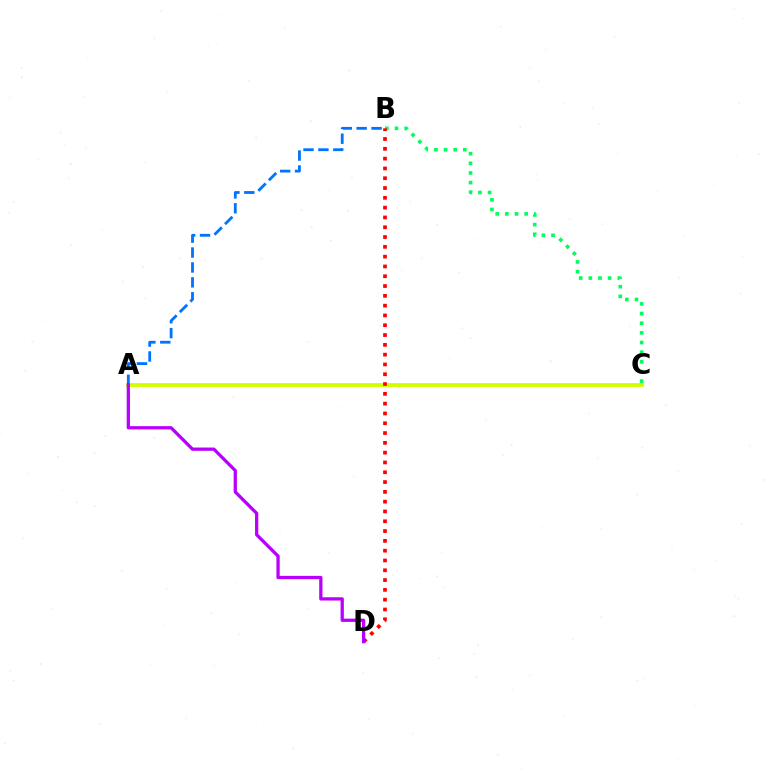{('B', 'C'): [{'color': '#00ff5c', 'line_style': 'dotted', 'thickness': 2.62}], ('A', 'C'): [{'color': '#d1ff00', 'line_style': 'solid', 'thickness': 2.76}], ('B', 'D'): [{'color': '#ff0000', 'line_style': 'dotted', 'thickness': 2.66}], ('A', 'B'): [{'color': '#0074ff', 'line_style': 'dashed', 'thickness': 2.03}], ('A', 'D'): [{'color': '#b900ff', 'line_style': 'solid', 'thickness': 2.36}]}